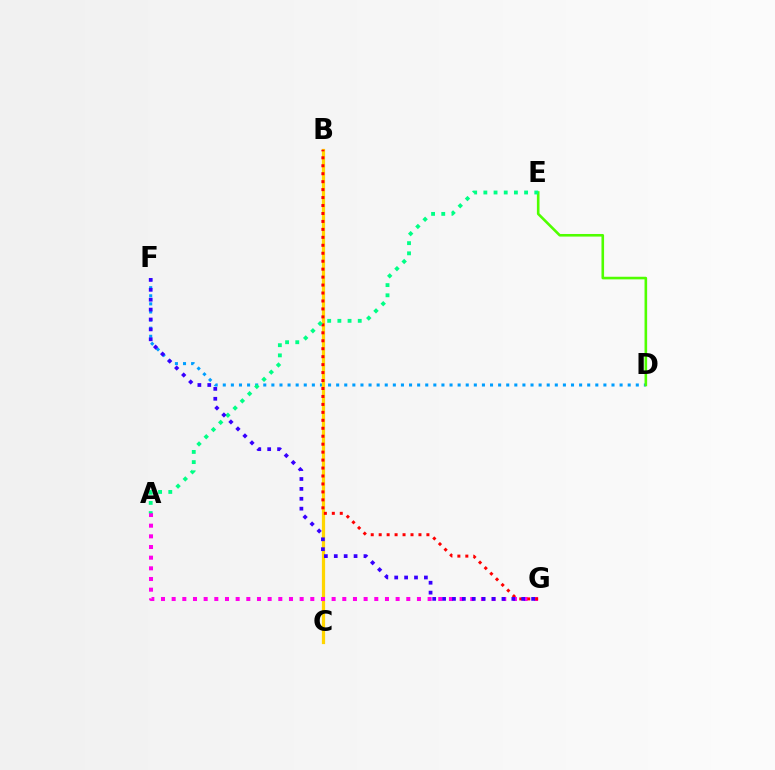{('D', 'F'): [{'color': '#009eff', 'line_style': 'dotted', 'thickness': 2.2}], ('B', 'C'): [{'color': '#ffd500', 'line_style': 'solid', 'thickness': 2.33}], ('A', 'G'): [{'color': '#ff00ed', 'line_style': 'dotted', 'thickness': 2.9}], ('D', 'E'): [{'color': '#4fff00', 'line_style': 'solid', 'thickness': 1.87}], ('B', 'G'): [{'color': '#ff0000', 'line_style': 'dotted', 'thickness': 2.16}], ('A', 'E'): [{'color': '#00ff86', 'line_style': 'dotted', 'thickness': 2.77}], ('F', 'G'): [{'color': '#3700ff', 'line_style': 'dotted', 'thickness': 2.69}]}